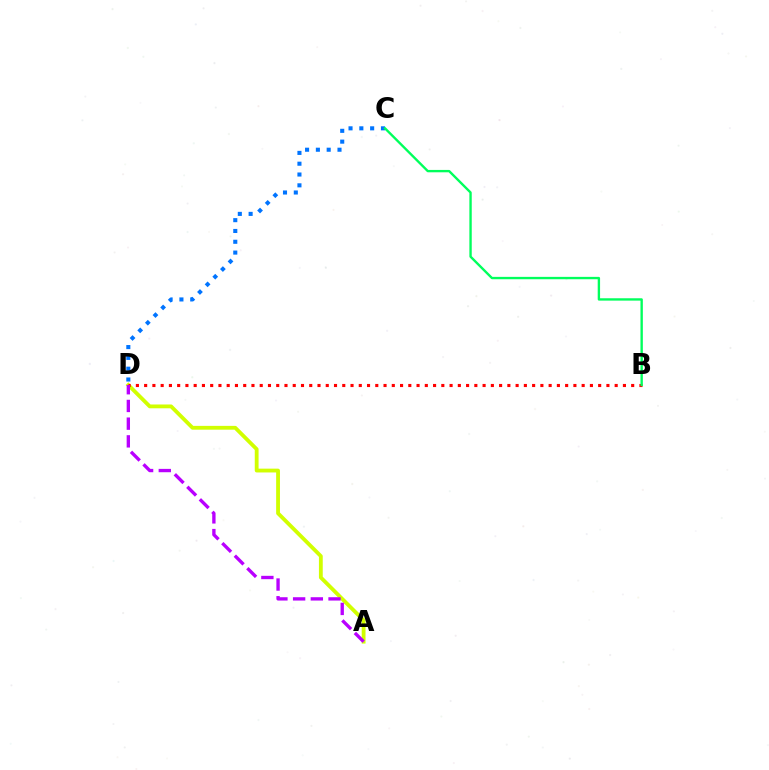{('A', 'D'): [{'color': '#d1ff00', 'line_style': 'solid', 'thickness': 2.75}, {'color': '#b900ff', 'line_style': 'dashed', 'thickness': 2.41}], ('C', 'D'): [{'color': '#0074ff', 'line_style': 'dotted', 'thickness': 2.94}], ('B', 'D'): [{'color': '#ff0000', 'line_style': 'dotted', 'thickness': 2.24}], ('B', 'C'): [{'color': '#00ff5c', 'line_style': 'solid', 'thickness': 1.71}]}